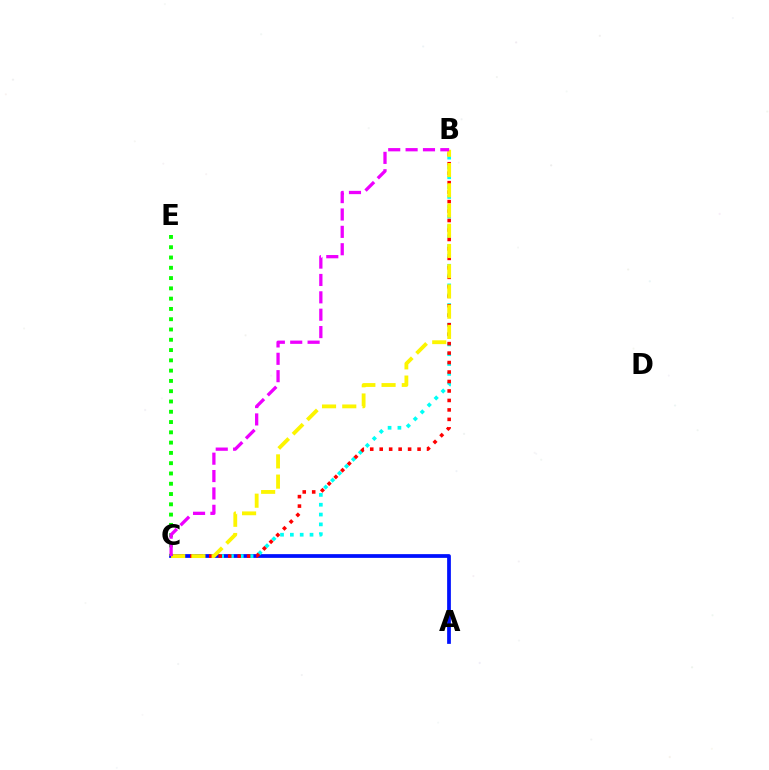{('A', 'C'): [{'color': '#0010ff', 'line_style': 'solid', 'thickness': 2.69}], ('B', 'C'): [{'color': '#00fff6', 'line_style': 'dotted', 'thickness': 2.67}, {'color': '#ff0000', 'line_style': 'dotted', 'thickness': 2.57}, {'color': '#fcf500', 'line_style': 'dashed', 'thickness': 2.75}, {'color': '#ee00ff', 'line_style': 'dashed', 'thickness': 2.36}], ('C', 'E'): [{'color': '#08ff00', 'line_style': 'dotted', 'thickness': 2.79}]}